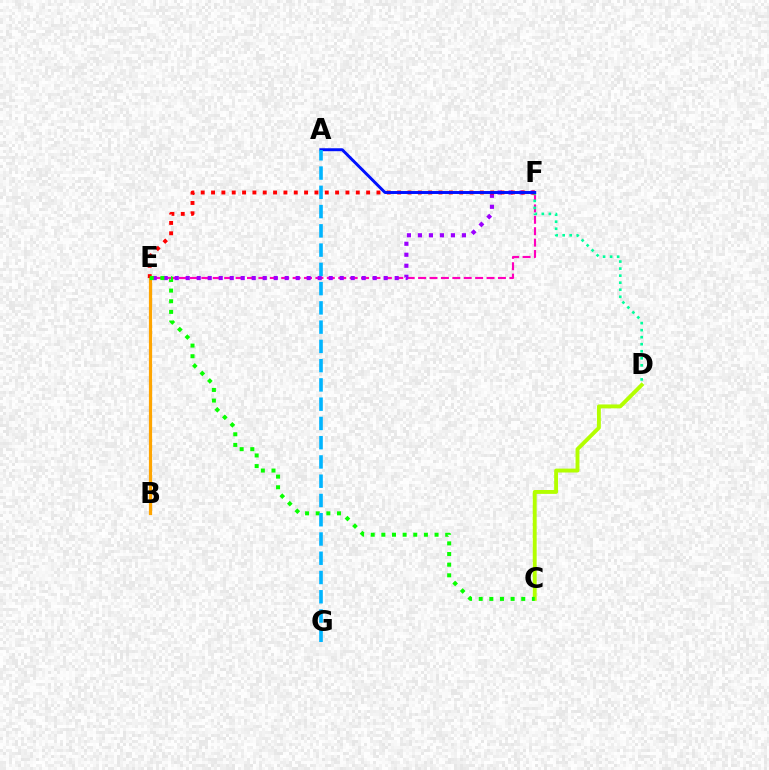{('E', 'F'): [{'color': '#ff00bd', 'line_style': 'dashed', 'thickness': 1.55}, {'color': '#9b00ff', 'line_style': 'dotted', 'thickness': 2.99}, {'color': '#ff0000', 'line_style': 'dotted', 'thickness': 2.81}], ('B', 'E'): [{'color': '#ffa500', 'line_style': 'solid', 'thickness': 2.31}], ('C', 'D'): [{'color': '#b3ff00', 'line_style': 'solid', 'thickness': 2.8}], ('D', 'F'): [{'color': '#00ff9d', 'line_style': 'dotted', 'thickness': 1.91}], ('C', 'E'): [{'color': '#08ff00', 'line_style': 'dotted', 'thickness': 2.89}], ('A', 'F'): [{'color': '#0010ff', 'line_style': 'solid', 'thickness': 2.12}], ('A', 'G'): [{'color': '#00b5ff', 'line_style': 'dashed', 'thickness': 2.62}]}